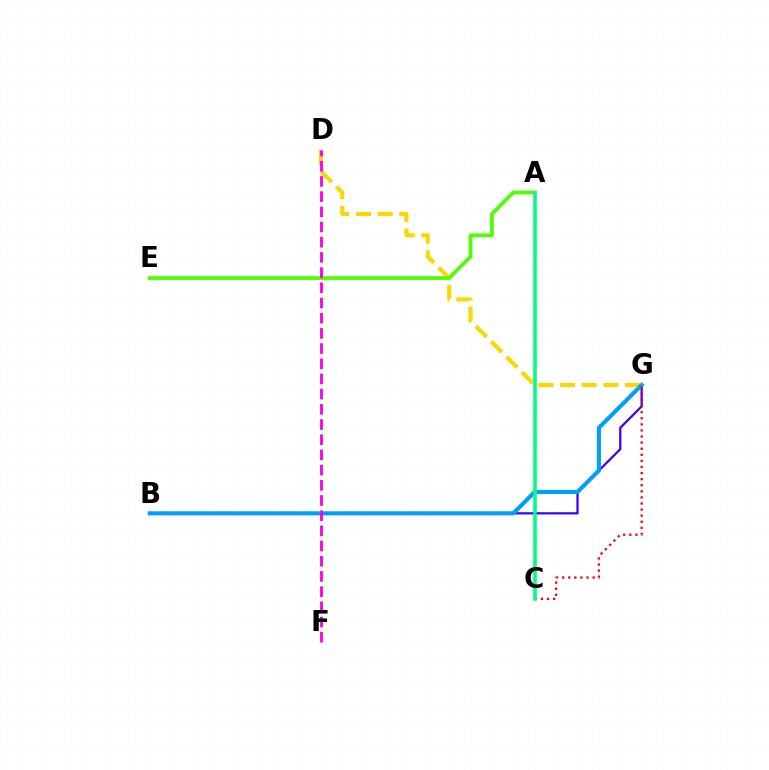{('D', 'G'): [{'color': '#ffd500', 'line_style': 'dashed', 'thickness': 2.94}], ('A', 'E'): [{'color': '#4fff00', 'line_style': 'solid', 'thickness': 2.7}], ('B', 'G'): [{'color': '#3700ff', 'line_style': 'solid', 'thickness': 1.61}, {'color': '#009eff', 'line_style': 'solid', 'thickness': 2.94}], ('C', 'G'): [{'color': '#ff0000', 'line_style': 'dotted', 'thickness': 1.65}], ('D', 'F'): [{'color': '#ff00ed', 'line_style': 'dashed', 'thickness': 2.06}], ('A', 'C'): [{'color': '#00ff86', 'line_style': 'solid', 'thickness': 2.58}]}